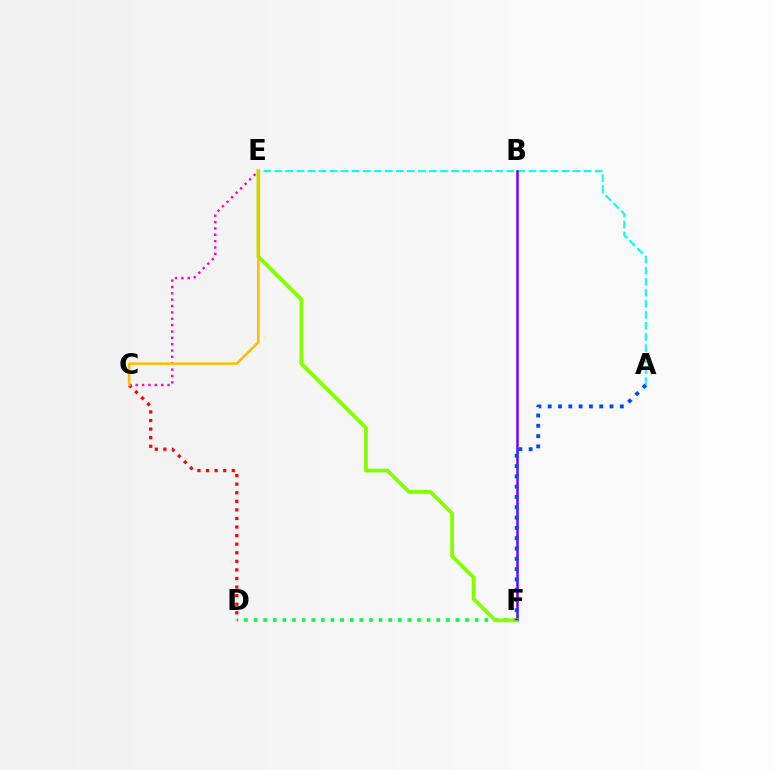{('A', 'E'): [{'color': '#00fff6', 'line_style': 'dashed', 'thickness': 1.5}], ('D', 'F'): [{'color': '#00ff39', 'line_style': 'dotted', 'thickness': 2.61}], ('B', 'F'): [{'color': '#7200ff', 'line_style': 'solid', 'thickness': 1.8}], ('C', 'D'): [{'color': '#ff0000', 'line_style': 'dotted', 'thickness': 2.33}], ('E', 'F'): [{'color': '#84ff00', 'line_style': 'solid', 'thickness': 2.72}], ('C', 'E'): [{'color': '#ff00cf', 'line_style': 'dotted', 'thickness': 1.73}, {'color': '#ffbd00', 'line_style': 'solid', 'thickness': 1.83}], ('A', 'F'): [{'color': '#004bff', 'line_style': 'dotted', 'thickness': 2.8}]}